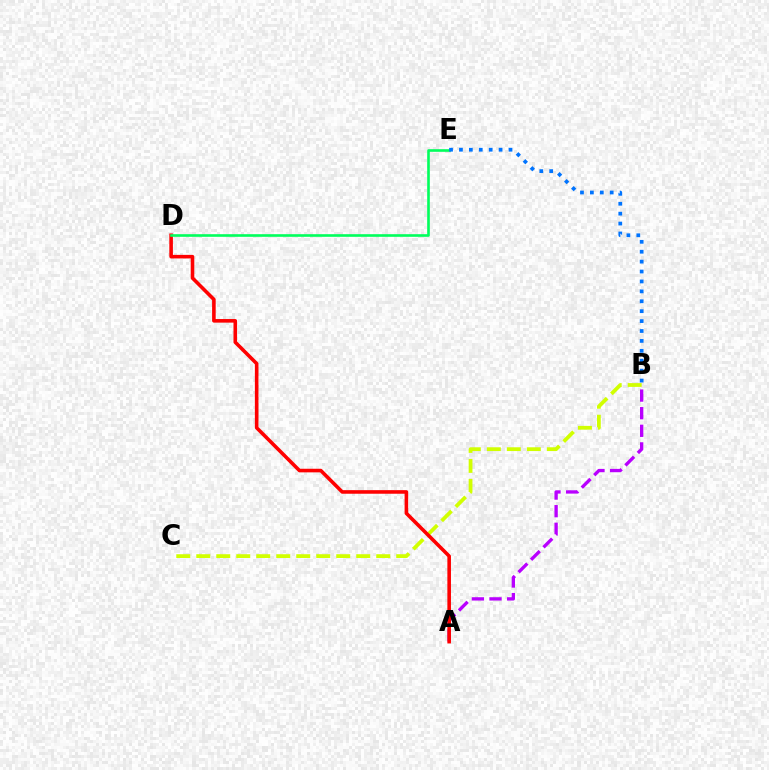{('A', 'B'): [{'color': '#b900ff', 'line_style': 'dashed', 'thickness': 2.39}], ('B', 'C'): [{'color': '#d1ff00', 'line_style': 'dashed', 'thickness': 2.72}], ('A', 'D'): [{'color': '#ff0000', 'line_style': 'solid', 'thickness': 2.58}], ('D', 'E'): [{'color': '#00ff5c', 'line_style': 'solid', 'thickness': 1.89}], ('B', 'E'): [{'color': '#0074ff', 'line_style': 'dotted', 'thickness': 2.69}]}